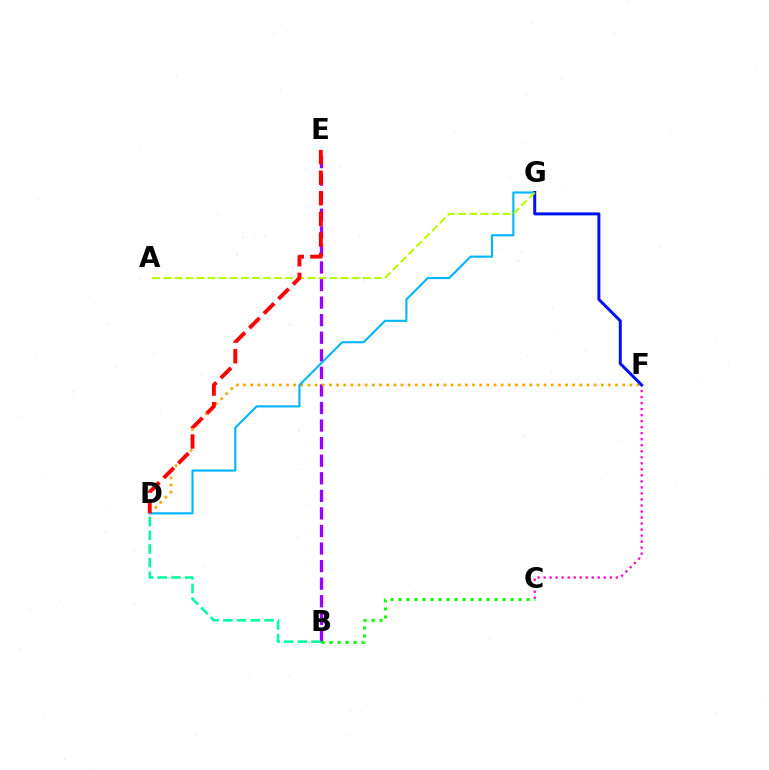{('C', 'F'): [{'color': '#ff00bd', 'line_style': 'dotted', 'thickness': 1.64}], ('B', 'E'): [{'color': '#9b00ff', 'line_style': 'dashed', 'thickness': 2.39}], ('D', 'F'): [{'color': '#ffa500', 'line_style': 'dotted', 'thickness': 1.94}], ('D', 'G'): [{'color': '#00b5ff', 'line_style': 'solid', 'thickness': 1.53}], ('B', 'C'): [{'color': '#08ff00', 'line_style': 'dotted', 'thickness': 2.17}], ('F', 'G'): [{'color': '#0010ff', 'line_style': 'solid', 'thickness': 2.15}], ('A', 'G'): [{'color': '#b3ff00', 'line_style': 'dashed', 'thickness': 1.51}], ('B', 'D'): [{'color': '#00ff9d', 'line_style': 'dashed', 'thickness': 1.86}], ('D', 'E'): [{'color': '#ff0000', 'line_style': 'dashed', 'thickness': 2.8}]}